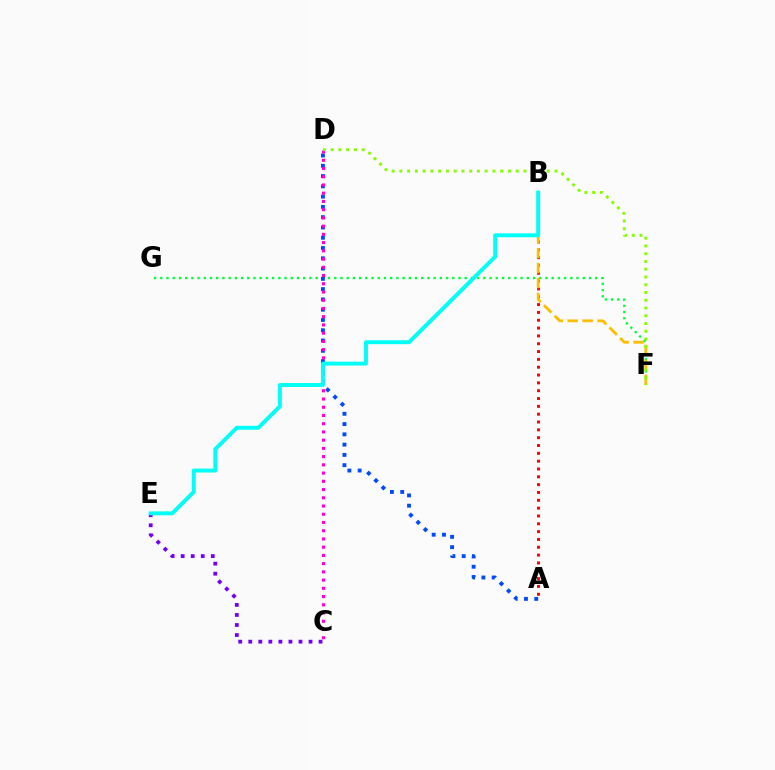{('A', 'B'): [{'color': '#ff0000', 'line_style': 'dotted', 'thickness': 2.13}], ('F', 'G'): [{'color': '#00ff39', 'line_style': 'dotted', 'thickness': 1.69}], ('C', 'E'): [{'color': '#7200ff', 'line_style': 'dotted', 'thickness': 2.73}], ('B', 'F'): [{'color': '#ffbd00', 'line_style': 'dashed', 'thickness': 2.03}], ('A', 'D'): [{'color': '#004bff', 'line_style': 'dotted', 'thickness': 2.79}], ('C', 'D'): [{'color': '#ff00cf', 'line_style': 'dotted', 'thickness': 2.24}], ('B', 'E'): [{'color': '#00fff6', 'line_style': 'solid', 'thickness': 2.82}], ('D', 'F'): [{'color': '#84ff00', 'line_style': 'dotted', 'thickness': 2.11}]}